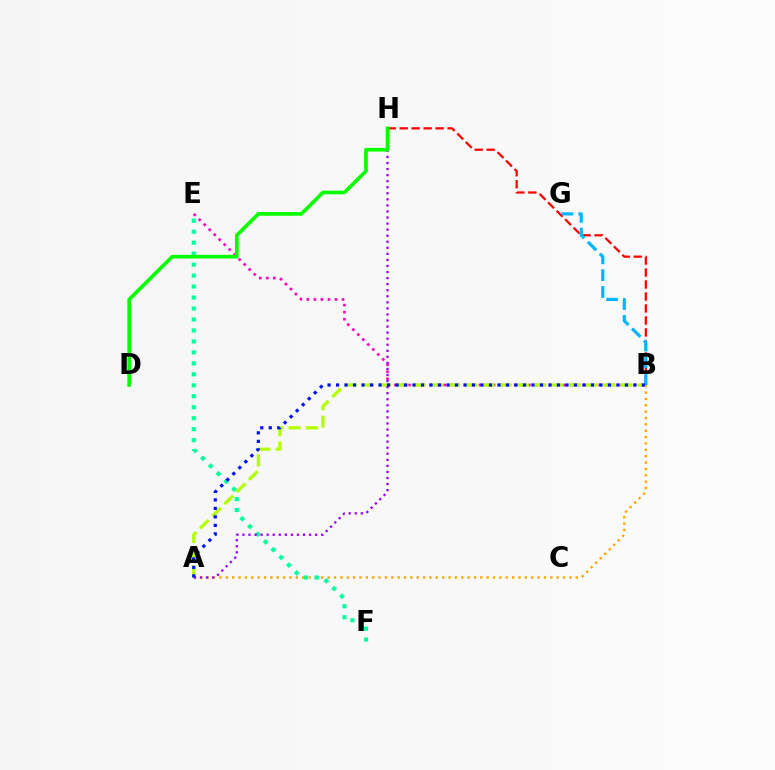{('A', 'B'): [{'color': '#ffa500', 'line_style': 'dotted', 'thickness': 1.73}, {'color': '#b3ff00', 'line_style': 'dashed', 'thickness': 2.34}, {'color': '#0010ff', 'line_style': 'dotted', 'thickness': 2.31}], ('B', 'H'): [{'color': '#ff0000', 'line_style': 'dashed', 'thickness': 1.63}], ('B', 'E'): [{'color': '#ff00bd', 'line_style': 'dotted', 'thickness': 1.91}], ('E', 'F'): [{'color': '#00ff9d', 'line_style': 'dotted', 'thickness': 2.98}], ('B', 'G'): [{'color': '#00b5ff', 'line_style': 'dashed', 'thickness': 2.28}], ('A', 'H'): [{'color': '#9b00ff', 'line_style': 'dotted', 'thickness': 1.65}], ('D', 'H'): [{'color': '#08ff00', 'line_style': 'solid', 'thickness': 2.64}]}